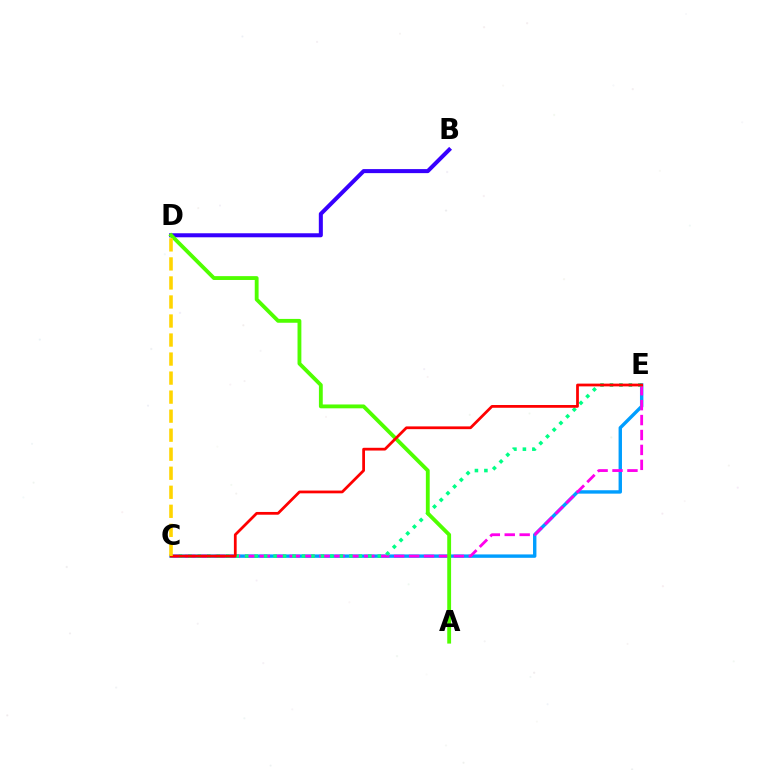{('B', 'D'): [{'color': '#3700ff', 'line_style': 'solid', 'thickness': 2.9}], ('C', 'E'): [{'color': '#009eff', 'line_style': 'solid', 'thickness': 2.45}, {'color': '#ff00ed', 'line_style': 'dashed', 'thickness': 2.03}, {'color': '#00ff86', 'line_style': 'dotted', 'thickness': 2.57}, {'color': '#ff0000', 'line_style': 'solid', 'thickness': 1.99}], ('A', 'D'): [{'color': '#4fff00', 'line_style': 'solid', 'thickness': 2.76}], ('C', 'D'): [{'color': '#ffd500', 'line_style': 'dashed', 'thickness': 2.59}]}